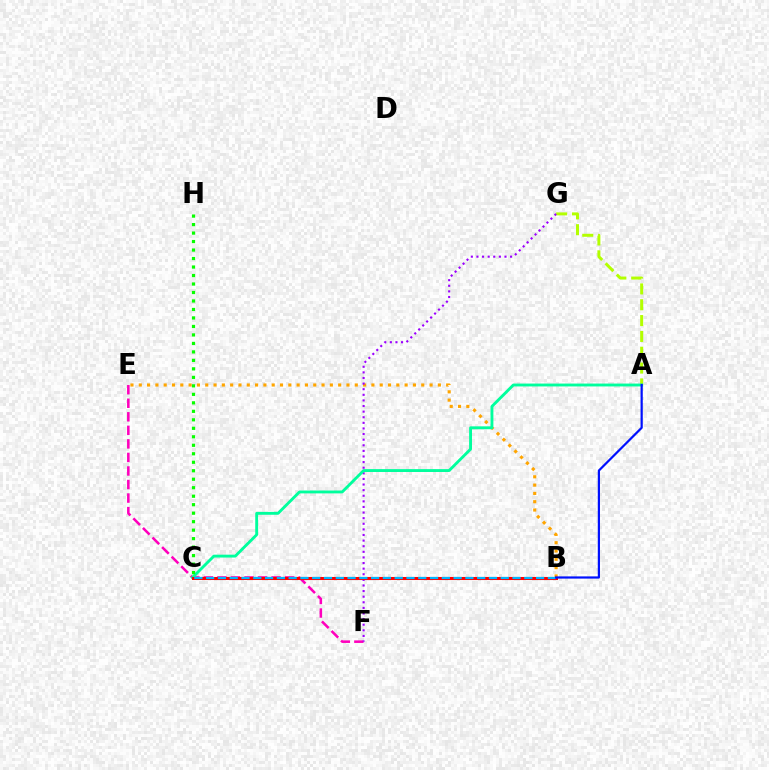{('A', 'G'): [{'color': '#b3ff00', 'line_style': 'dashed', 'thickness': 2.15}], ('B', 'E'): [{'color': '#ffa500', 'line_style': 'dotted', 'thickness': 2.26}], ('E', 'F'): [{'color': '#ff00bd', 'line_style': 'dashed', 'thickness': 1.84}], ('F', 'G'): [{'color': '#9b00ff', 'line_style': 'dotted', 'thickness': 1.52}], ('A', 'C'): [{'color': '#00ff9d', 'line_style': 'solid', 'thickness': 2.07}], ('B', 'C'): [{'color': '#ff0000', 'line_style': 'solid', 'thickness': 2.2}, {'color': '#00b5ff', 'line_style': 'dashed', 'thickness': 1.6}], ('C', 'H'): [{'color': '#08ff00', 'line_style': 'dotted', 'thickness': 2.31}], ('A', 'B'): [{'color': '#0010ff', 'line_style': 'solid', 'thickness': 1.59}]}